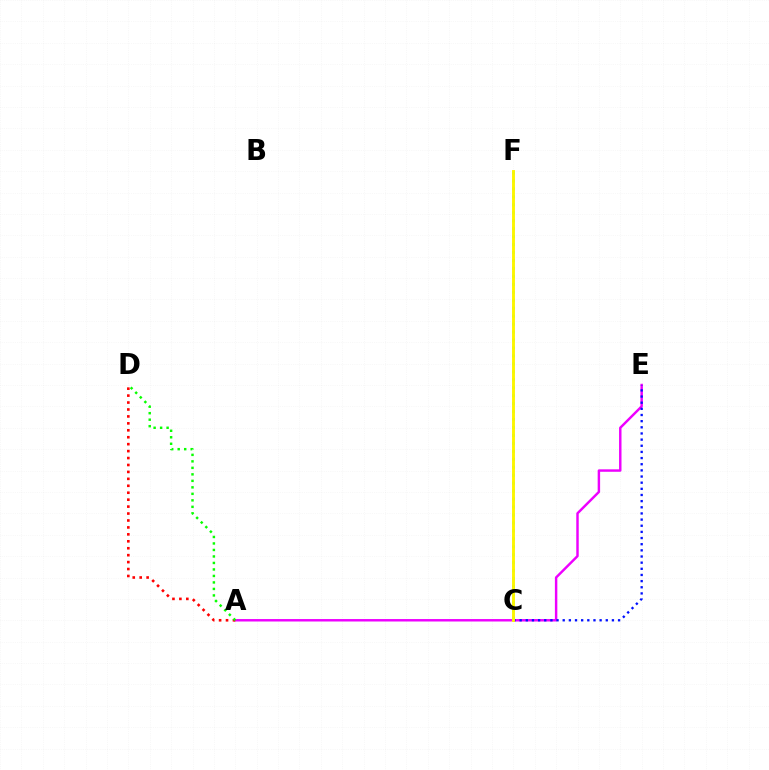{('A', 'E'): [{'color': '#ee00ff', 'line_style': 'solid', 'thickness': 1.76}], ('A', 'D'): [{'color': '#ff0000', 'line_style': 'dotted', 'thickness': 1.88}, {'color': '#08ff00', 'line_style': 'dotted', 'thickness': 1.77}], ('C', 'E'): [{'color': '#0010ff', 'line_style': 'dotted', 'thickness': 1.67}], ('C', 'F'): [{'color': '#00fff6', 'line_style': 'dotted', 'thickness': 2.16}, {'color': '#fcf500', 'line_style': 'solid', 'thickness': 2.08}]}